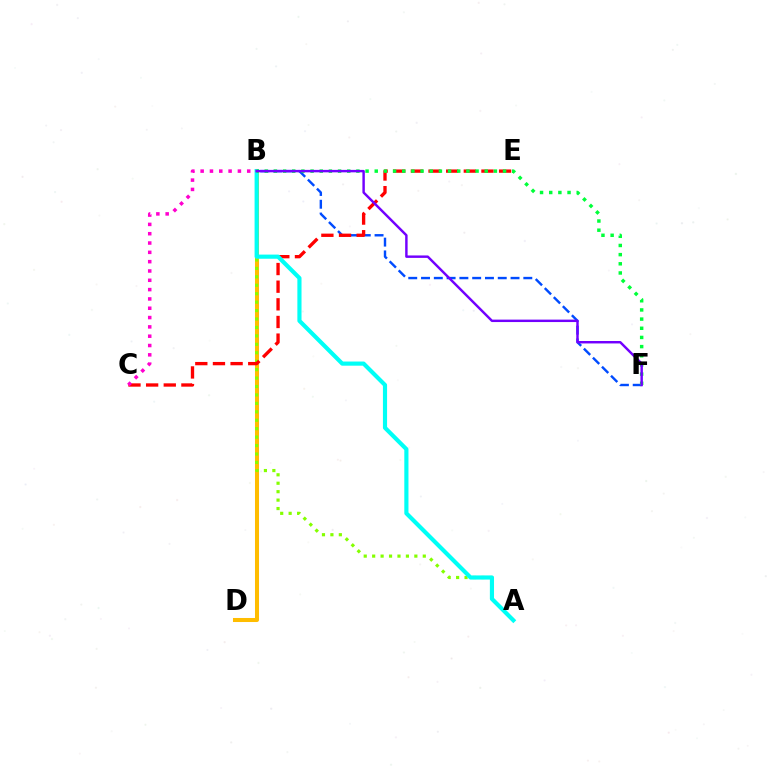{('B', 'D'): [{'color': '#ffbd00', 'line_style': 'solid', 'thickness': 2.9}], ('B', 'F'): [{'color': '#004bff', 'line_style': 'dashed', 'thickness': 1.74}, {'color': '#00ff39', 'line_style': 'dotted', 'thickness': 2.49}, {'color': '#7200ff', 'line_style': 'solid', 'thickness': 1.76}], ('A', 'B'): [{'color': '#84ff00', 'line_style': 'dotted', 'thickness': 2.29}, {'color': '#00fff6', 'line_style': 'solid', 'thickness': 2.99}], ('C', 'E'): [{'color': '#ff0000', 'line_style': 'dashed', 'thickness': 2.4}], ('B', 'C'): [{'color': '#ff00cf', 'line_style': 'dotted', 'thickness': 2.53}]}